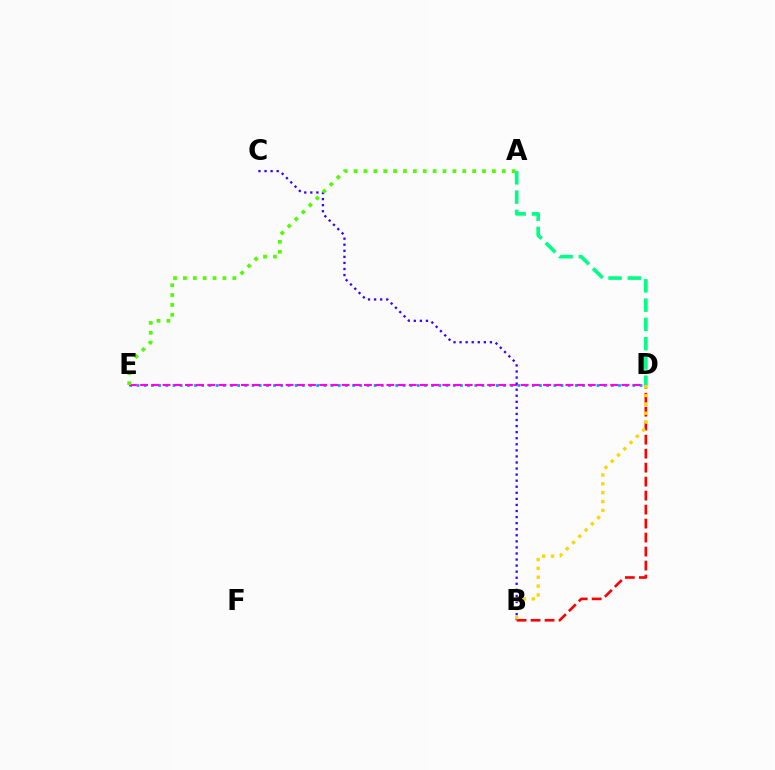{('D', 'E'): [{'color': '#009eff', 'line_style': 'dotted', 'thickness': 1.95}, {'color': '#ff00ed', 'line_style': 'dashed', 'thickness': 1.52}], ('B', 'C'): [{'color': '#3700ff', 'line_style': 'dotted', 'thickness': 1.65}], ('B', 'D'): [{'color': '#ff0000', 'line_style': 'dashed', 'thickness': 1.9}, {'color': '#ffd500', 'line_style': 'dotted', 'thickness': 2.41}], ('A', 'E'): [{'color': '#4fff00', 'line_style': 'dotted', 'thickness': 2.69}], ('A', 'D'): [{'color': '#00ff86', 'line_style': 'dashed', 'thickness': 2.62}]}